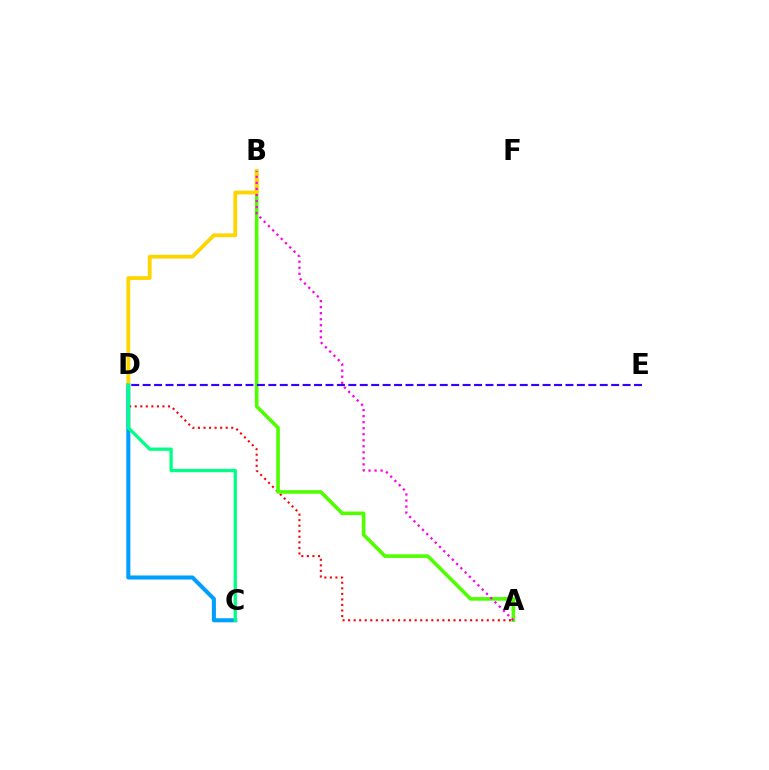{('A', 'D'): [{'color': '#ff0000', 'line_style': 'dotted', 'thickness': 1.51}], ('A', 'B'): [{'color': '#4fff00', 'line_style': 'solid', 'thickness': 2.59}, {'color': '#ff00ed', 'line_style': 'dotted', 'thickness': 1.64}], ('C', 'D'): [{'color': '#009eff', 'line_style': 'solid', 'thickness': 2.92}, {'color': '#00ff86', 'line_style': 'solid', 'thickness': 2.37}], ('B', 'D'): [{'color': '#ffd500', 'line_style': 'solid', 'thickness': 2.74}], ('D', 'E'): [{'color': '#3700ff', 'line_style': 'dashed', 'thickness': 1.55}]}